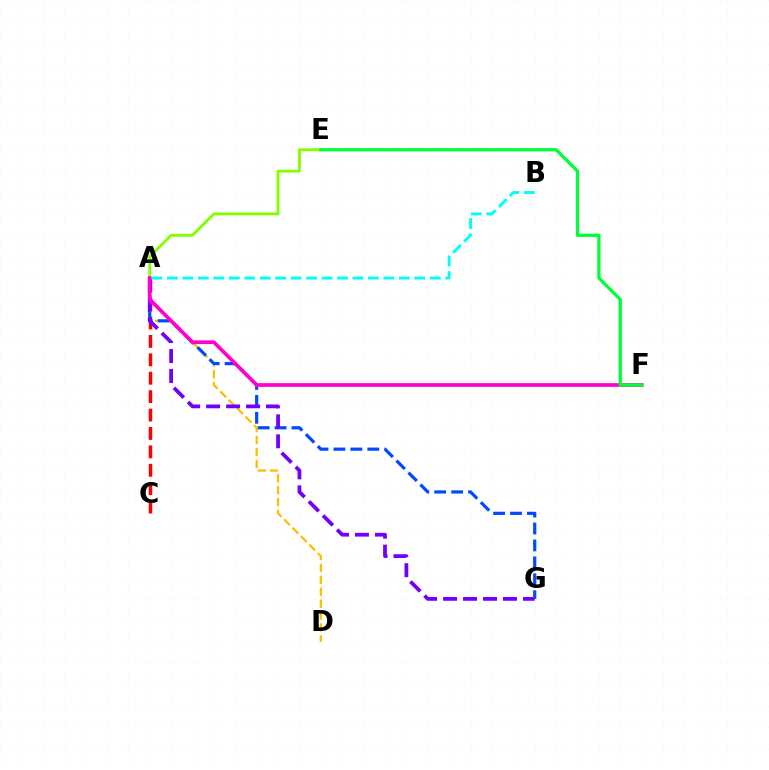{('A', 'E'): [{'color': '#84ff00', 'line_style': 'solid', 'thickness': 2.04}], ('A', 'D'): [{'color': '#ffbd00', 'line_style': 'dashed', 'thickness': 1.62}], ('A', 'C'): [{'color': '#ff0000', 'line_style': 'dashed', 'thickness': 2.5}], ('A', 'G'): [{'color': '#004bff', 'line_style': 'dashed', 'thickness': 2.3}, {'color': '#7200ff', 'line_style': 'dashed', 'thickness': 2.71}], ('A', 'F'): [{'color': '#ff00cf', 'line_style': 'solid', 'thickness': 2.66}], ('A', 'B'): [{'color': '#00fff6', 'line_style': 'dashed', 'thickness': 2.1}], ('E', 'F'): [{'color': '#00ff39', 'line_style': 'solid', 'thickness': 2.35}]}